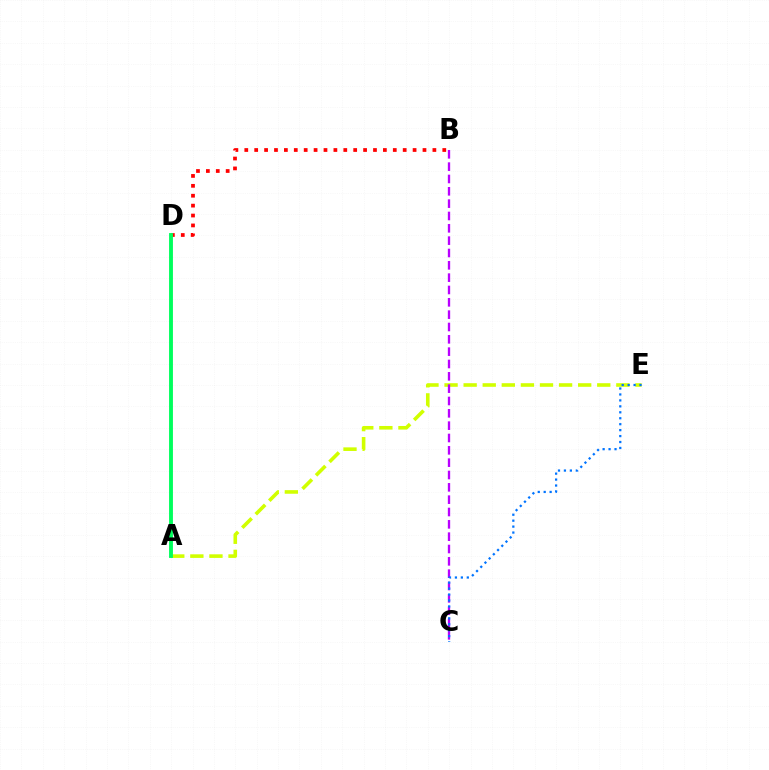{('A', 'E'): [{'color': '#d1ff00', 'line_style': 'dashed', 'thickness': 2.59}], ('B', 'C'): [{'color': '#b900ff', 'line_style': 'dashed', 'thickness': 1.68}], ('B', 'D'): [{'color': '#ff0000', 'line_style': 'dotted', 'thickness': 2.69}], ('A', 'D'): [{'color': '#00ff5c', 'line_style': 'solid', 'thickness': 2.79}], ('C', 'E'): [{'color': '#0074ff', 'line_style': 'dotted', 'thickness': 1.62}]}